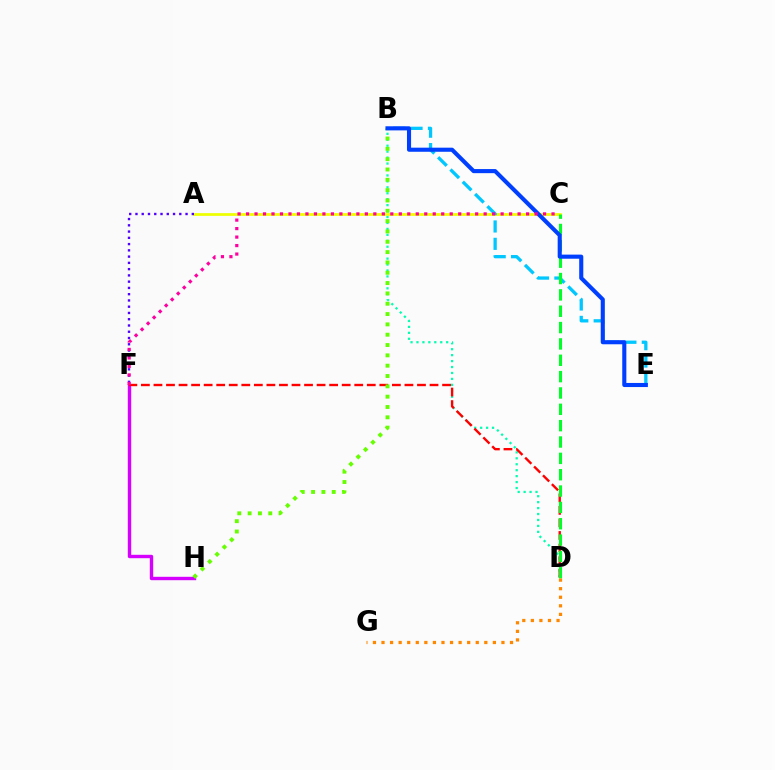{('A', 'C'): [{'color': '#eeff00', 'line_style': 'solid', 'thickness': 1.96}], ('F', 'H'): [{'color': '#d600ff', 'line_style': 'solid', 'thickness': 2.45}], ('B', 'D'): [{'color': '#00ffaf', 'line_style': 'dotted', 'thickness': 1.61}], ('B', 'E'): [{'color': '#00c7ff', 'line_style': 'dashed', 'thickness': 2.36}, {'color': '#003fff', 'line_style': 'solid', 'thickness': 2.95}], ('A', 'F'): [{'color': '#4f00ff', 'line_style': 'dotted', 'thickness': 1.7}], ('D', 'F'): [{'color': '#ff0000', 'line_style': 'dashed', 'thickness': 1.7}], ('C', 'D'): [{'color': '#00ff27', 'line_style': 'dashed', 'thickness': 2.22}], ('B', 'H'): [{'color': '#66ff00', 'line_style': 'dotted', 'thickness': 2.81}], ('D', 'G'): [{'color': '#ff8800', 'line_style': 'dotted', 'thickness': 2.33}], ('C', 'F'): [{'color': '#ff00a0', 'line_style': 'dotted', 'thickness': 2.31}]}